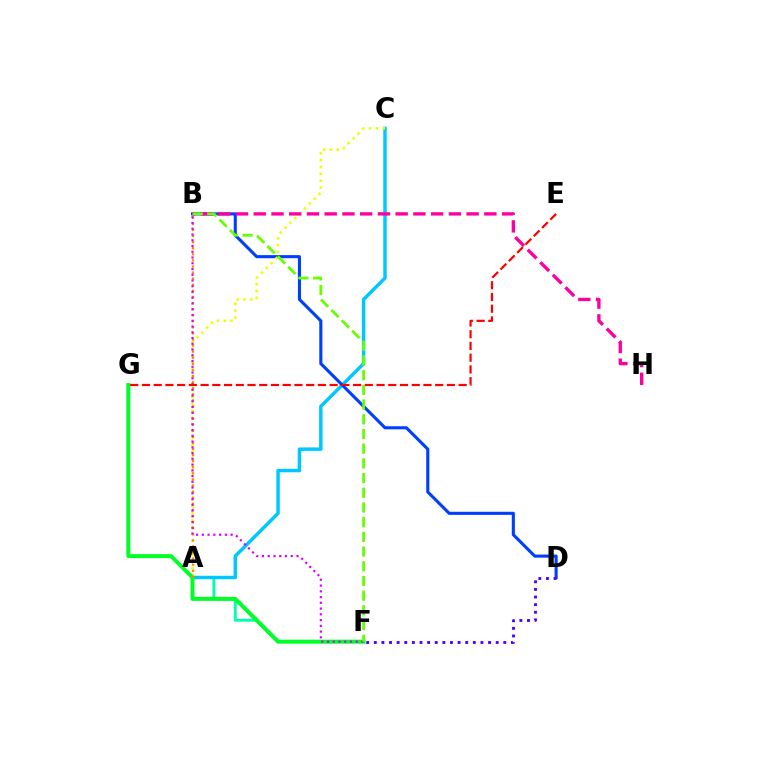{('A', 'F'): [{'color': '#00ffaf', 'line_style': 'solid', 'thickness': 2.06}], ('A', 'C'): [{'color': '#00c7ff', 'line_style': 'solid', 'thickness': 2.48}, {'color': '#eeff00', 'line_style': 'dotted', 'thickness': 1.86}], ('B', 'D'): [{'color': '#003fff', 'line_style': 'solid', 'thickness': 2.23}], ('F', 'G'): [{'color': '#00ff27', 'line_style': 'solid', 'thickness': 2.86}], ('B', 'H'): [{'color': '#ff00a0', 'line_style': 'dashed', 'thickness': 2.41}], ('D', 'F'): [{'color': '#4f00ff', 'line_style': 'dotted', 'thickness': 2.07}], ('A', 'B'): [{'color': '#ff8800', 'line_style': 'dotted', 'thickness': 1.65}], ('B', 'F'): [{'color': '#d600ff', 'line_style': 'dotted', 'thickness': 1.56}, {'color': '#66ff00', 'line_style': 'dashed', 'thickness': 2.0}], ('E', 'G'): [{'color': '#ff0000', 'line_style': 'dashed', 'thickness': 1.59}]}